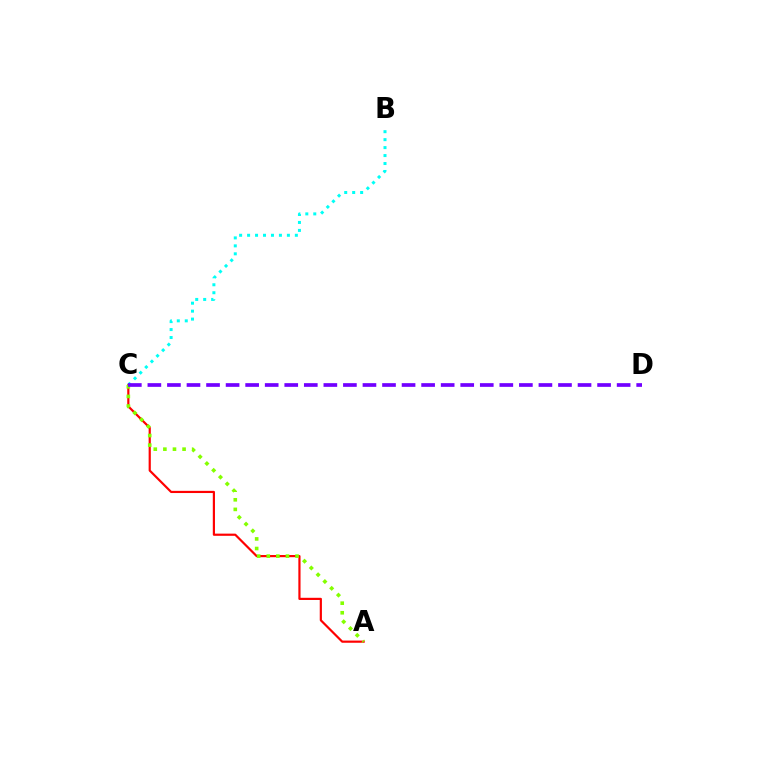{('A', 'C'): [{'color': '#ff0000', 'line_style': 'solid', 'thickness': 1.57}, {'color': '#84ff00', 'line_style': 'dotted', 'thickness': 2.61}], ('B', 'C'): [{'color': '#00fff6', 'line_style': 'dotted', 'thickness': 2.16}], ('C', 'D'): [{'color': '#7200ff', 'line_style': 'dashed', 'thickness': 2.66}]}